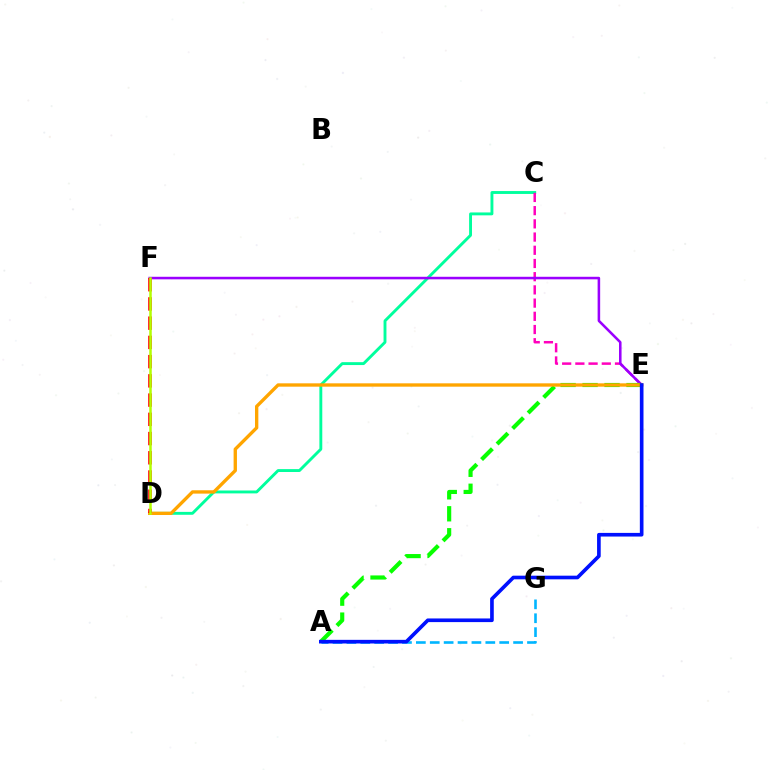{('A', 'G'): [{'color': '#00b5ff', 'line_style': 'dashed', 'thickness': 1.89}], ('C', 'D'): [{'color': '#00ff9d', 'line_style': 'solid', 'thickness': 2.08}], ('C', 'E'): [{'color': '#ff00bd', 'line_style': 'dashed', 'thickness': 1.79}], ('E', 'F'): [{'color': '#9b00ff', 'line_style': 'solid', 'thickness': 1.84}], ('A', 'E'): [{'color': '#08ff00', 'line_style': 'dashed', 'thickness': 2.98}, {'color': '#0010ff', 'line_style': 'solid', 'thickness': 2.63}], ('D', 'E'): [{'color': '#ffa500', 'line_style': 'solid', 'thickness': 2.41}], ('D', 'F'): [{'color': '#ff0000', 'line_style': 'dashed', 'thickness': 2.61}, {'color': '#b3ff00', 'line_style': 'solid', 'thickness': 1.8}]}